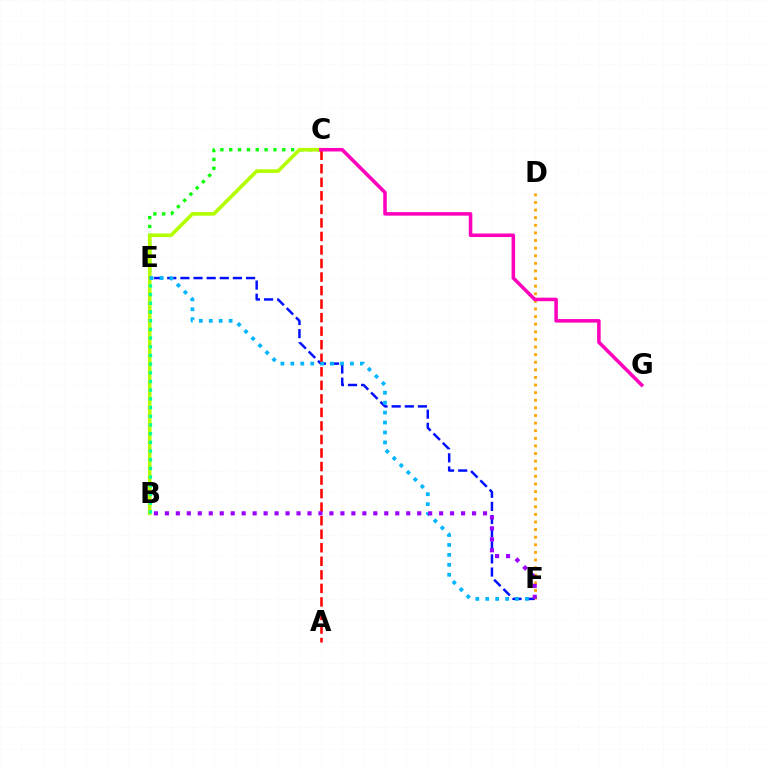{('C', 'E'): [{'color': '#08ff00', 'line_style': 'dotted', 'thickness': 2.4}], ('D', 'F'): [{'color': '#ffa500', 'line_style': 'dotted', 'thickness': 2.07}], ('B', 'C'): [{'color': '#b3ff00', 'line_style': 'solid', 'thickness': 2.62}], ('E', 'F'): [{'color': '#0010ff', 'line_style': 'dashed', 'thickness': 1.78}, {'color': '#00b5ff', 'line_style': 'dotted', 'thickness': 2.7}], ('A', 'C'): [{'color': '#ff0000', 'line_style': 'dashed', 'thickness': 1.84}], ('B', 'F'): [{'color': '#9b00ff', 'line_style': 'dotted', 'thickness': 2.98}], ('C', 'G'): [{'color': '#ff00bd', 'line_style': 'solid', 'thickness': 2.55}], ('B', 'E'): [{'color': '#00ff9d', 'line_style': 'dotted', 'thickness': 2.36}]}